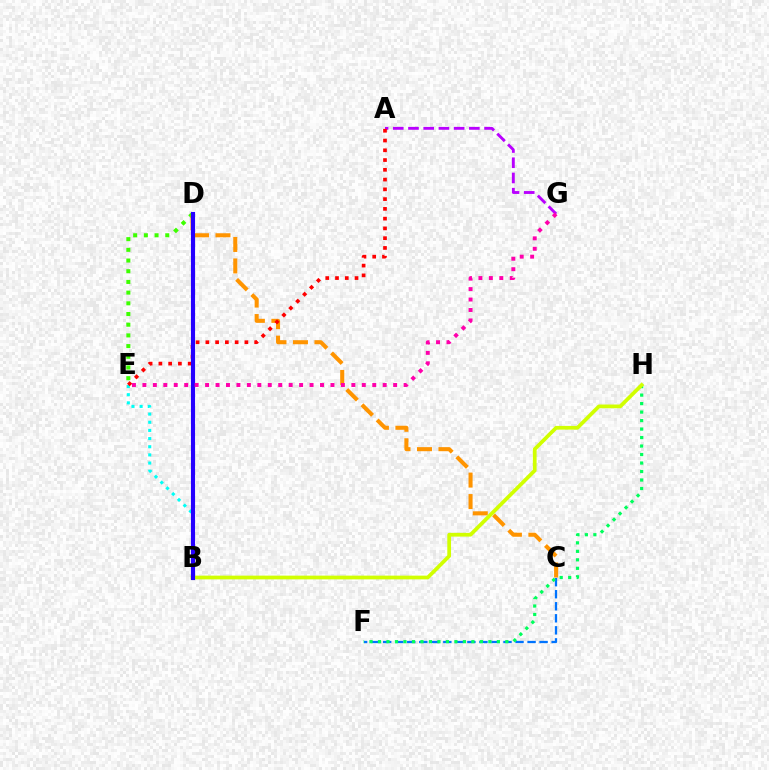{('C', 'F'): [{'color': '#0074ff', 'line_style': 'dashed', 'thickness': 1.63}], ('B', 'E'): [{'color': '#00fff6', 'line_style': 'dotted', 'thickness': 2.22}], ('D', 'E'): [{'color': '#3dff00', 'line_style': 'dotted', 'thickness': 2.91}], ('A', 'G'): [{'color': '#b900ff', 'line_style': 'dashed', 'thickness': 2.07}], ('F', 'H'): [{'color': '#00ff5c', 'line_style': 'dotted', 'thickness': 2.31}], ('C', 'D'): [{'color': '#ff9400', 'line_style': 'dashed', 'thickness': 2.92}], ('B', 'H'): [{'color': '#d1ff00', 'line_style': 'solid', 'thickness': 2.69}], ('A', 'E'): [{'color': '#ff0000', 'line_style': 'dotted', 'thickness': 2.65}], ('B', 'D'): [{'color': '#2500ff', 'line_style': 'solid', 'thickness': 2.96}], ('E', 'G'): [{'color': '#ff00ac', 'line_style': 'dotted', 'thickness': 2.84}]}